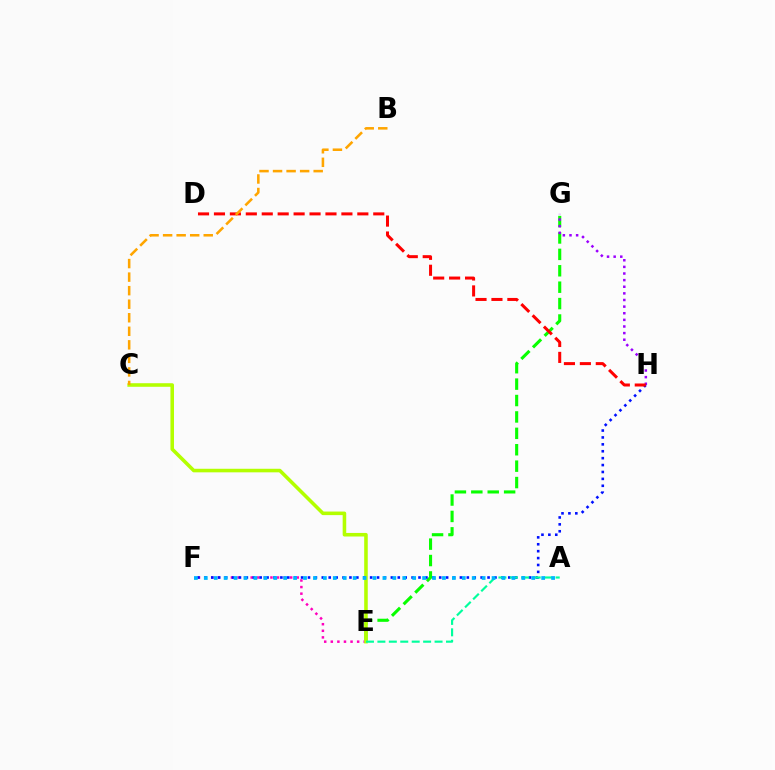{('E', 'G'): [{'color': '#08ff00', 'line_style': 'dashed', 'thickness': 2.23}], ('G', 'H'): [{'color': '#9b00ff', 'line_style': 'dotted', 'thickness': 1.8}], ('E', 'F'): [{'color': '#ff00bd', 'line_style': 'dotted', 'thickness': 1.79}], ('C', 'E'): [{'color': '#b3ff00', 'line_style': 'solid', 'thickness': 2.56}], ('F', 'H'): [{'color': '#0010ff', 'line_style': 'dotted', 'thickness': 1.88}], ('D', 'H'): [{'color': '#ff0000', 'line_style': 'dashed', 'thickness': 2.16}], ('A', 'E'): [{'color': '#00ff9d', 'line_style': 'dashed', 'thickness': 1.55}], ('A', 'F'): [{'color': '#00b5ff', 'line_style': 'dotted', 'thickness': 2.7}], ('B', 'C'): [{'color': '#ffa500', 'line_style': 'dashed', 'thickness': 1.84}]}